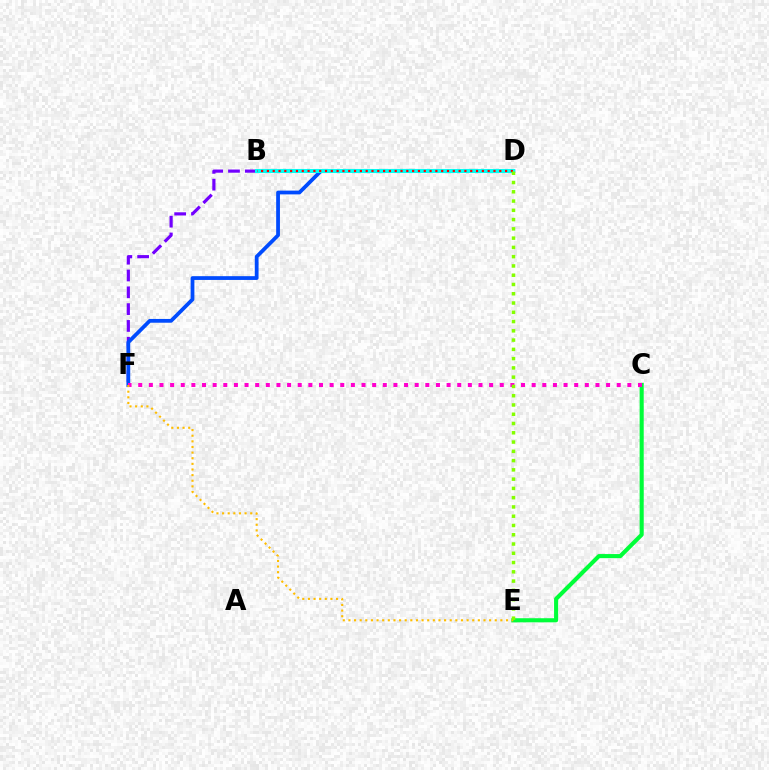{('B', 'F'): [{'color': '#7200ff', 'line_style': 'dashed', 'thickness': 2.28}], ('C', 'E'): [{'color': '#00ff39', 'line_style': 'solid', 'thickness': 2.95}], ('D', 'F'): [{'color': '#004bff', 'line_style': 'solid', 'thickness': 2.72}], ('B', 'D'): [{'color': '#00fff6', 'line_style': 'solid', 'thickness': 2.93}, {'color': '#ff0000', 'line_style': 'dotted', 'thickness': 1.58}], ('C', 'F'): [{'color': '#ff00cf', 'line_style': 'dotted', 'thickness': 2.89}], ('E', 'F'): [{'color': '#ffbd00', 'line_style': 'dotted', 'thickness': 1.53}], ('D', 'E'): [{'color': '#84ff00', 'line_style': 'dotted', 'thickness': 2.52}]}